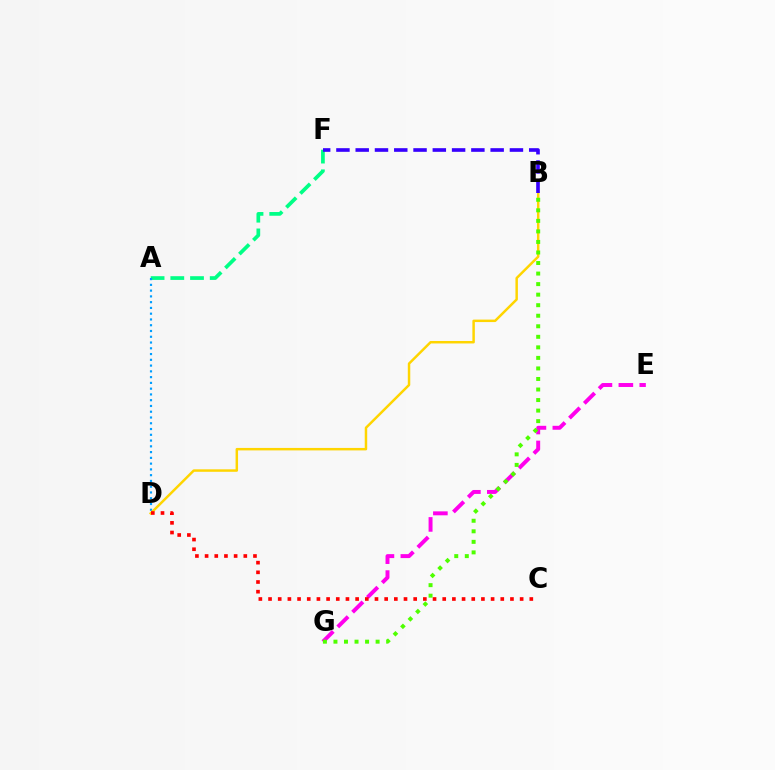{('E', 'G'): [{'color': '#ff00ed', 'line_style': 'dashed', 'thickness': 2.84}], ('A', 'F'): [{'color': '#00ff86', 'line_style': 'dashed', 'thickness': 2.68}], ('A', 'D'): [{'color': '#009eff', 'line_style': 'dotted', 'thickness': 1.57}], ('B', 'D'): [{'color': '#ffd500', 'line_style': 'solid', 'thickness': 1.78}], ('B', 'G'): [{'color': '#4fff00', 'line_style': 'dotted', 'thickness': 2.86}], ('B', 'F'): [{'color': '#3700ff', 'line_style': 'dashed', 'thickness': 2.62}], ('C', 'D'): [{'color': '#ff0000', 'line_style': 'dotted', 'thickness': 2.63}]}